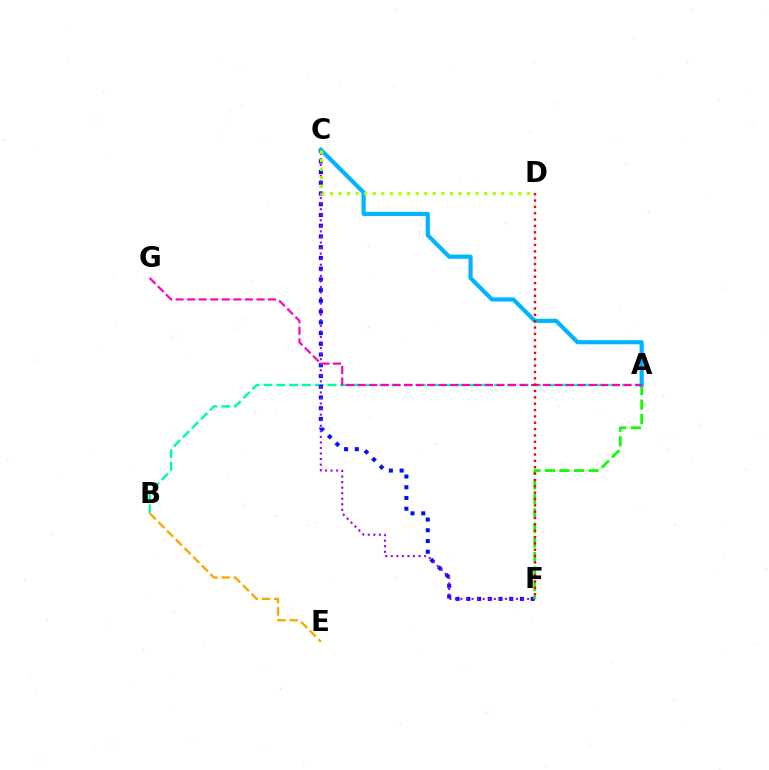{('A', 'B'): [{'color': '#00ff9d', 'line_style': 'dashed', 'thickness': 1.74}], ('C', 'F'): [{'color': '#0010ff', 'line_style': 'dotted', 'thickness': 2.92}, {'color': '#9b00ff', 'line_style': 'dotted', 'thickness': 1.51}], ('A', 'F'): [{'color': '#08ff00', 'line_style': 'dashed', 'thickness': 1.97}], ('A', 'C'): [{'color': '#00b5ff', 'line_style': 'solid', 'thickness': 2.98}], ('A', 'G'): [{'color': '#ff00bd', 'line_style': 'dashed', 'thickness': 1.57}], ('C', 'D'): [{'color': '#b3ff00', 'line_style': 'dotted', 'thickness': 2.33}], ('B', 'E'): [{'color': '#ffa500', 'line_style': 'dashed', 'thickness': 1.67}], ('D', 'F'): [{'color': '#ff0000', 'line_style': 'dotted', 'thickness': 1.73}]}